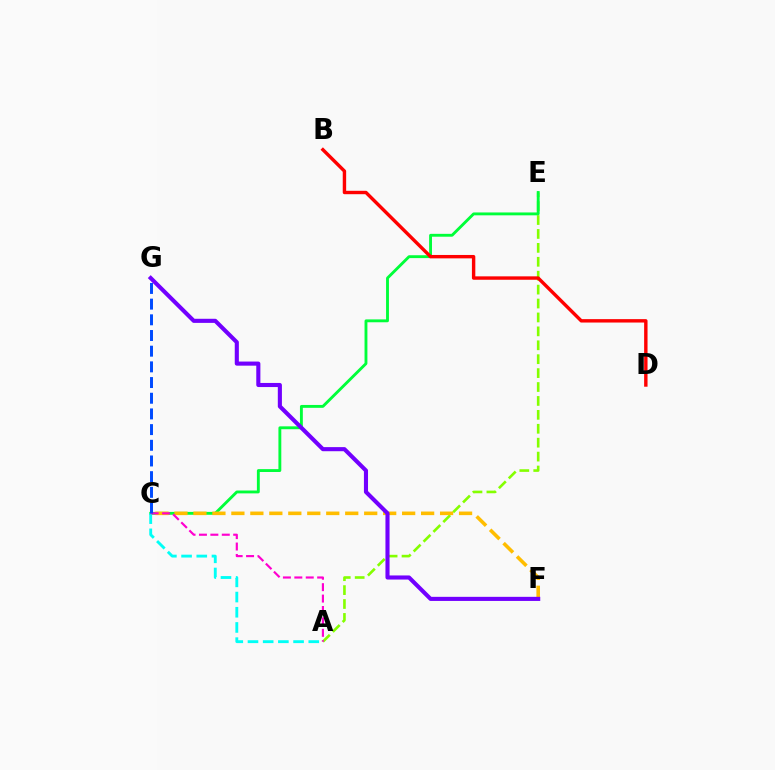{('A', 'E'): [{'color': '#84ff00', 'line_style': 'dashed', 'thickness': 1.89}], ('C', 'E'): [{'color': '#00ff39', 'line_style': 'solid', 'thickness': 2.07}], ('B', 'D'): [{'color': '#ff0000', 'line_style': 'solid', 'thickness': 2.45}], ('C', 'F'): [{'color': '#ffbd00', 'line_style': 'dashed', 'thickness': 2.58}], ('A', 'C'): [{'color': '#00fff6', 'line_style': 'dashed', 'thickness': 2.06}, {'color': '#ff00cf', 'line_style': 'dashed', 'thickness': 1.55}], ('F', 'G'): [{'color': '#7200ff', 'line_style': 'solid', 'thickness': 2.95}], ('C', 'G'): [{'color': '#004bff', 'line_style': 'dashed', 'thickness': 2.13}]}